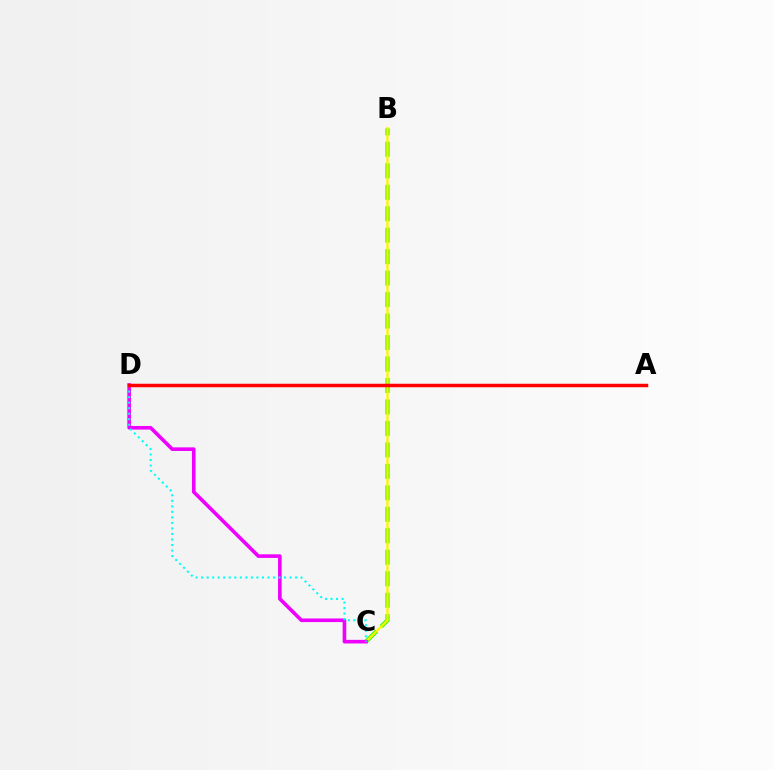{('B', 'C'): [{'color': '#08ff00', 'line_style': 'dashed', 'thickness': 2.92}, {'color': '#fcf500', 'line_style': 'solid', 'thickness': 1.73}], ('C', 'D'): [{'color': '#ee00ff', 'line_style': 'solid', 'thickness': 2.6}, {'color': '#00fff6', 'line_style': 'dotted', 'thickness': 1.5}], ('A', 'D'): [{'color': '#0010ff', 'line_style': 'solid', 'thickness': 1.82}, {'color': '#ff0000', 'line_style': 'solid', 'thickness': 2.52}]}